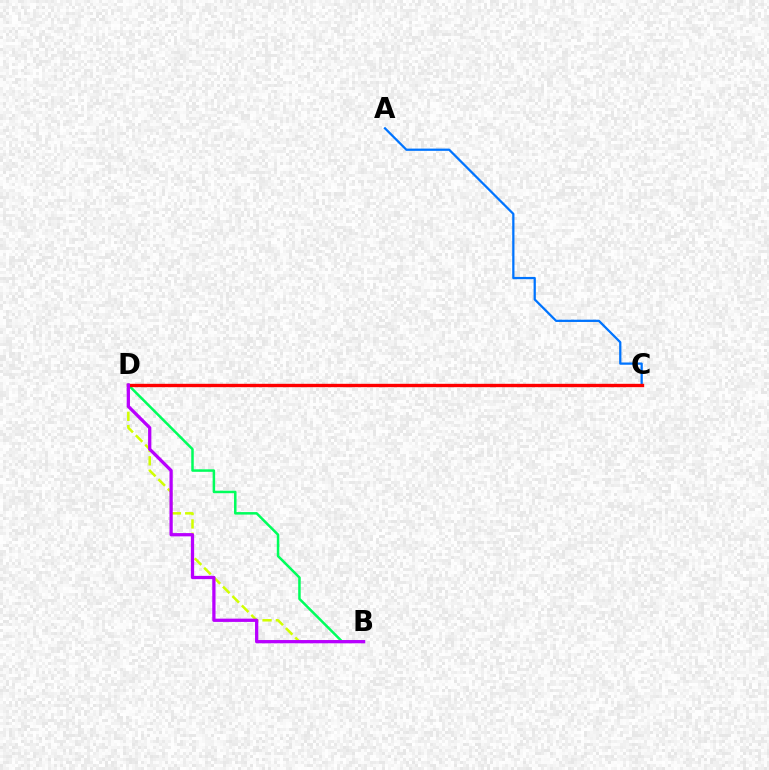{('A', 'C'): [{'color': '#0074ff', 'line_style': 'solid', 'thickness': 1.62}], ('B', 'D'): [{'color': '#d1ff00', 'line_style': 'dashed', 'thickness': 1.81}, {'color': '#00ff5c', 'line_style': 'solid', 'thickness': 1.81}, {'color': '#b900ff', 'line_style': 'solid', 'thickness': 2.35}], ('C', 'D'): [{'color': '#ff0000', 'line_style': 'solid', 'thickness': 2.42}]}